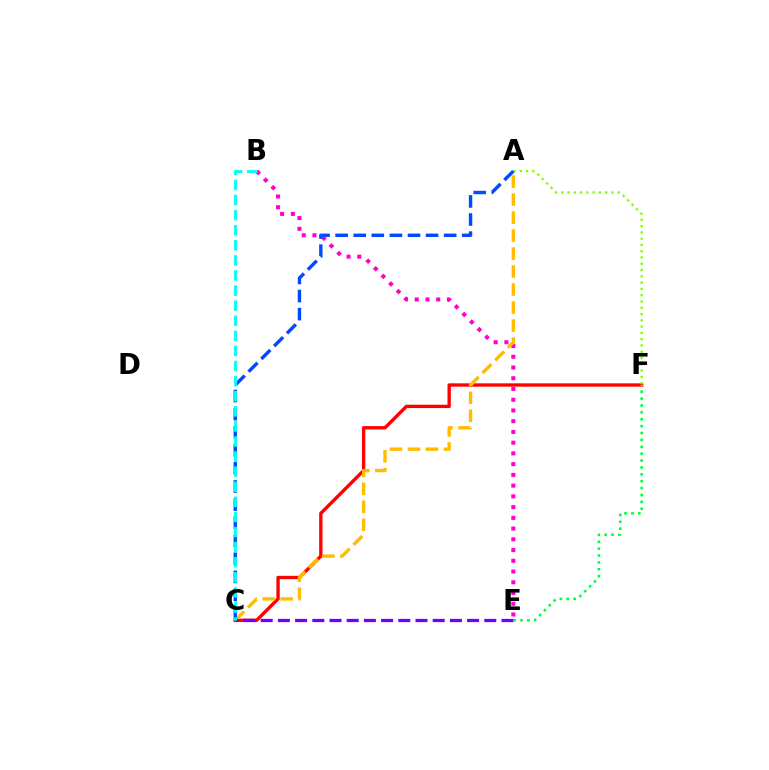{('B', 'E'): [{'color': '#ff00cf', 'line_style': 'dotted', 'thickness': 2.92}], ('C', 'F'): [{'color': '#ff0000', 'line_style': 'solid', 'thickness': 2.42}], ('A', 'F'): [{'color': '#84ff00', 'line_style': 'dotted', 'thickness': 1.71}], ('A', 'C'): [{'color': '#ffbd00', 'line_style': 'dashed', 'thickness': 2.44}, {'color': '#004bff', 'line_style': 'dashed', 'thickness': 2.46}], ('C', 'E'): [{'color': '#7200ff', 'line_style': 'dashed', 'thickness': 2.34}], ('E', 'F'): [{'color': '#00ff39', 'line_style': 'dotted', 'thickness': 1.87}], ('B', 'C'): [{'color': '#00fff6', 'line_style': 'dashed', 'thickness': 2.05}]}